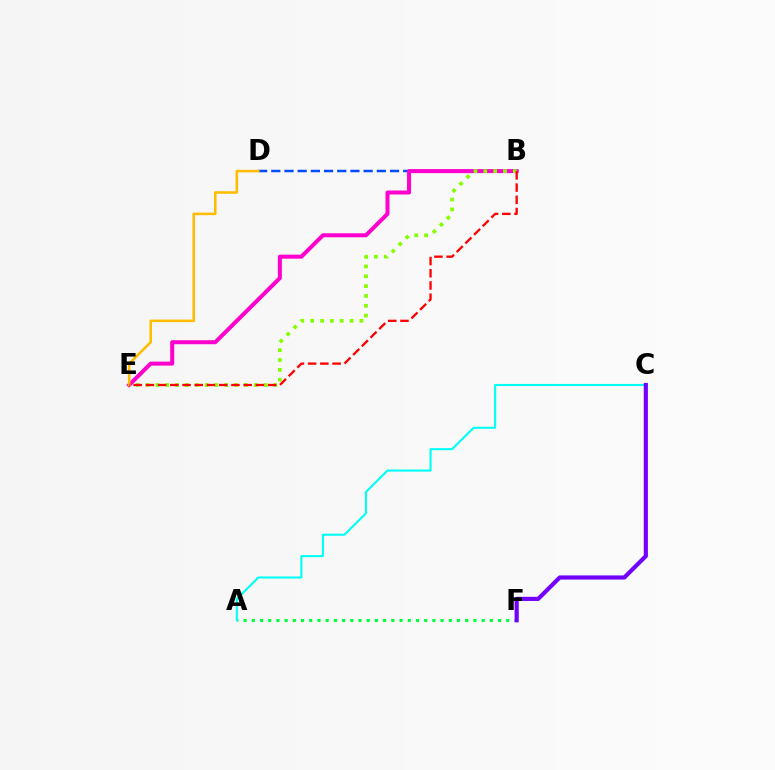{('A', 'F'): [{'color': '#00ff39', 'line_style': 'dotted', 'thickness': 2.23}], ('B', 'D'): [{'color': '#004bff', 'line_style': 'dashed', 'thickness': 1.79}], ('B', 'E'): [{'color': '#ff00cf', 'line_style': 'solid', 'thickness': 2.89}, {'color': '#84ff00', 'line_style': 'dotted', 'thickness': 2.67}, {'color': '#ff0000', 'line_style': 'dashed', 'thickness': 1.66}], ('A', 'C'): [{'color': '#00fff6', 'line_style': 'solid', 'thickness': 1.52}], ('C', 'F'): [{'color': '#7200ff', 'line_style': 'solid', 'thickness': 2.99}], ('D', 'E'): [{'color': '#ffbd00', 'line_style': 'solid', 'thickness': 1.85}]}